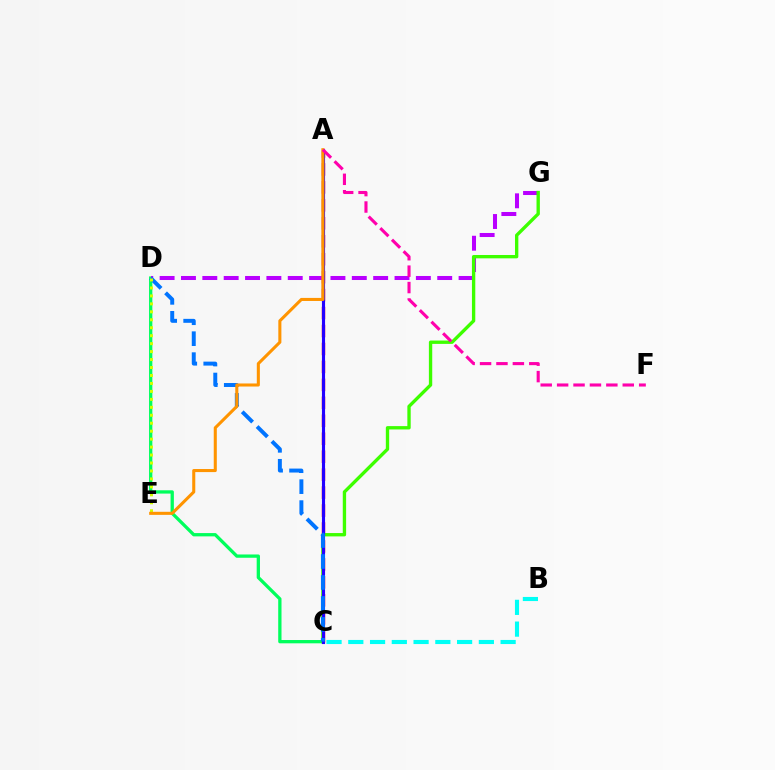{('C', 'D'): [{'color': '#00ff5c', 'line_style': 'solid', 'thickness': 2.37}, {'color': '#0074ff', 'line_style': 'dashed', 'thickness': 2.85}], ('B', 'C'): [{'color': '#00fff6', 'line_style': 'dashed', 'thickness': 2.96}], ('D', 'G'): [{'color': '#b900ff', 'line_style': 'dashed', 'thickness': 2.9}], ('A', 'C'): [{'color': '#ff0000', 'line_style': 'dashed', 'thickness': 2.44}, {'color': '#2500ff', 'line_style': 'solid', 'thickness': 2.24}], ('C', 'G'): [{'color': '#3dff00', 'line_style': 'solid', 'thickness': 2.41}], ('D', 'E'): [{'color': '#d1ff00', 'line_style': 'dotted', 'thickness': 2.16}], ('A', 'E'): [{'color': '#ff9400', 'line_style': 'solid', 'thickness': 2.21}], ('A', 'F'): [{'color': '#ff00ac', 'line_style': 'dashed', 'thickness': 2.23}]}